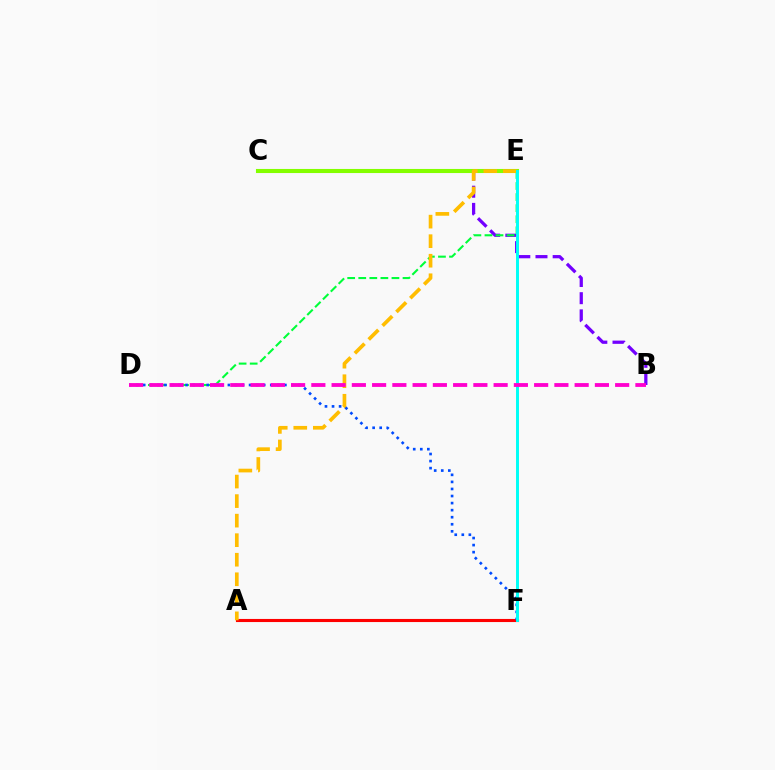{('B', 'C'): [{'color': '#7200ff', 'line_style': 'dashed', 'thickness': 2.33}], ('D', 'E'): [{'color': '#00ff39', 'line_style': 'dashed', 'thickness': 1.5}], ('A', 'F'): [{'color': '#ff0000', 'line_style': 'solid', 'thickness': 2.24}], ('C', 'E'): [{'color': '#84ff00', 'line_style': 'solid', 'thickness': 2.94}], ('A', 'E'): [{'color': '#ffbd00', 'line_style': 'dashed', 'thickness': 2.65}], ('D', 'F'): [{'color': '#004bff', 'line_style': 'dotted', 'thickness': 1.92}], ('E', 'F'): [{'color': '#00fff6', 'line_style': 'solid', 'thickness': 2.13}], ('B', 'D'): [{'color': '#ff00cf', 'line_style': 'dashed', 'thickness': 2.75}]}